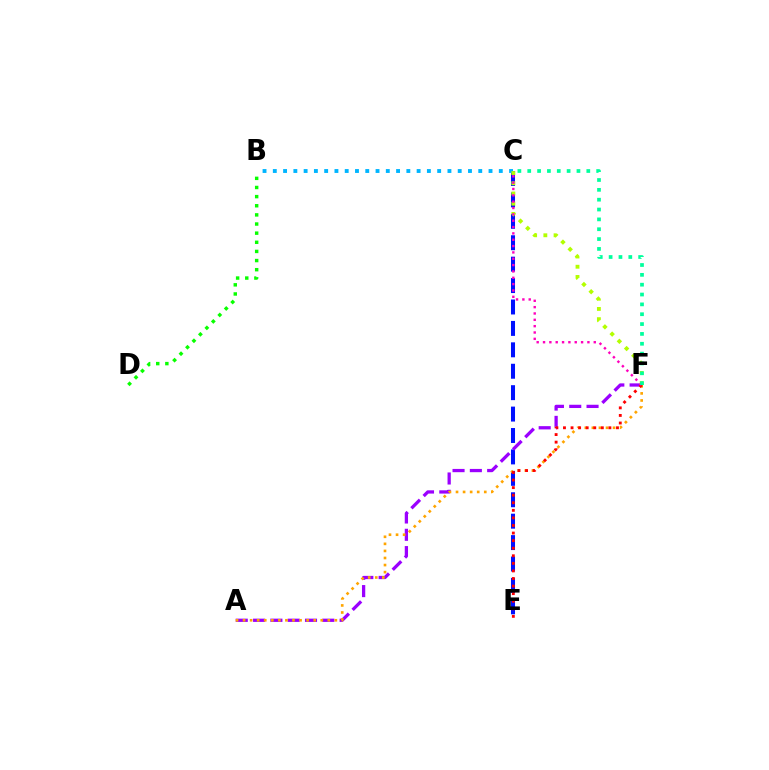{('C', 'E'): [{'color': '#0010ff', 'line_style': 'dashed', 'thickness': 2.91}], ('B', 'D'): [{'color': '#08ff00', 'line_style': 'dotted', 'thickness': 2.48}], ('A', 'F'): [{'color': '#9b00ff', 'line_style': 'dashed', 'thickness': 2.35}, {'color': '#ffa500', 'line_style': 'dotted', 'thickness': 1.92}], ('B', 'C'): [{'color': '#00b5ff', 'line_style': 'dotted', 'thickness': 2.79}], ('C', 'F'): [{'color': '#b3ff00', 'line_style': 'dotted', 'thickness': 2.78}, {'color': '#ff00bd', 'line_style': 'dotted', 'thickness': 1.72}, {'color': '#00ff9d', 'line_style': 'dotted', 'thickness': 2.68}], ('E', 'F'): [{'color': '#ff0000', 'line_style': 'dotted', 'thickness': 2.06}]}